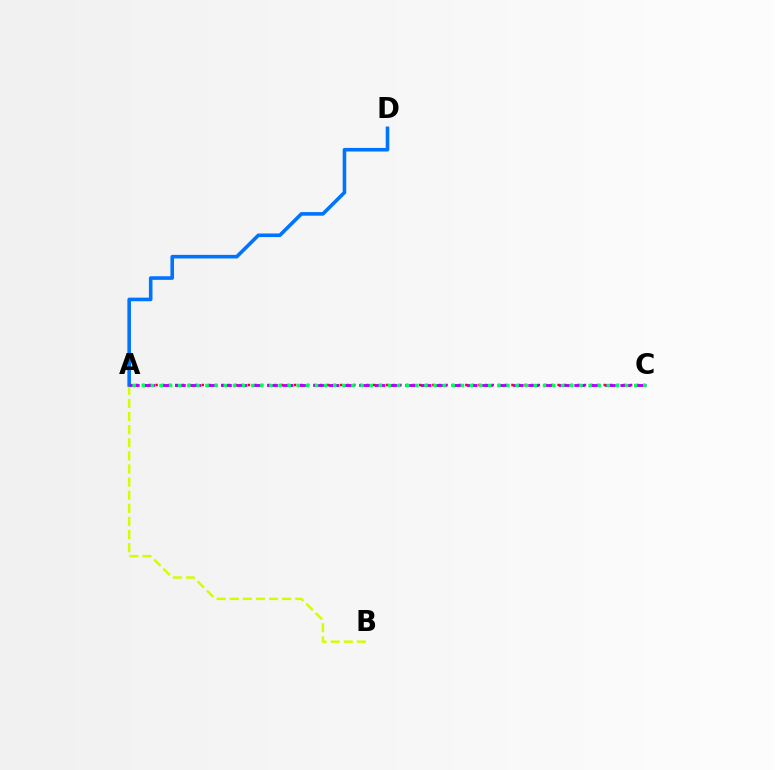{('A', 'B'): [{'color': '#d1ff00', 'line_style': 'dashed', 'thickness': 1.78}], ('A', 'C'): [{'color': '#ff0000', 'line_style': 'dotted', 'thickness': 1.79}, {'color': '#b900ff', 'line_style': 'dashed', 'thickness': 2.09}, {'color': '#00ff5c', 'line_style': 'dotted', 'thickness': 2.48}], ('A', 'D'): [{'color': '#0074ff', 'line_style': 'solid', 'thickness': 2.59}]}